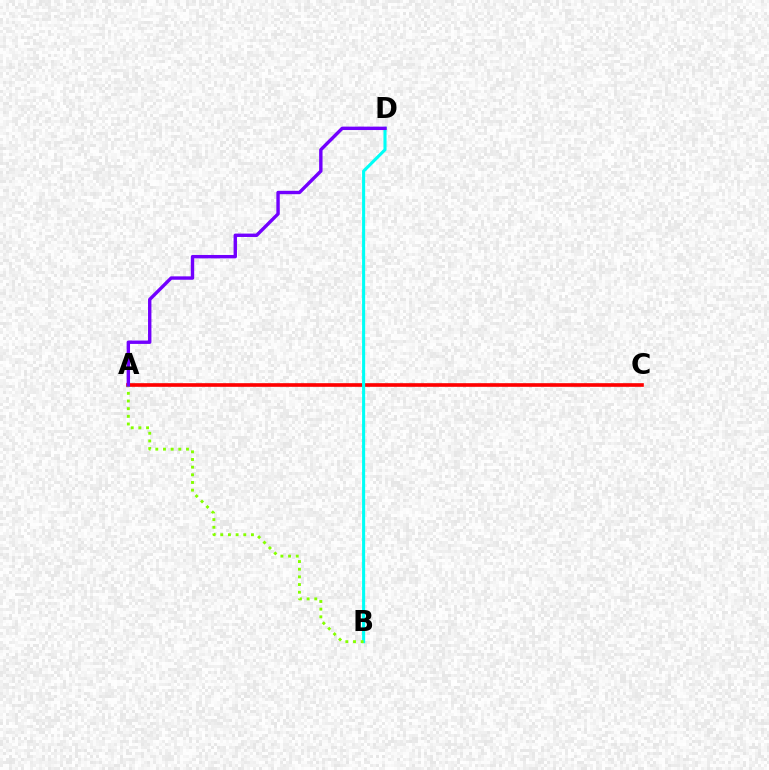{('A', 'C'): [{'color': '#ff0000', 'line_style': 'solid', 'thickness': 2.62}], ('B', 'D'): [{'color': '#00fff6', 'line_style': 'solid', 'thickness': 2.22}], ('A', 'B'): [{'color': '#84ff00', 'line_style': 'dotted', 'thickness': 2.08}], ('A', 'D'): [{'color': '#7200ff', 'line_style': 'solid', 'thickness': 2.44}]}